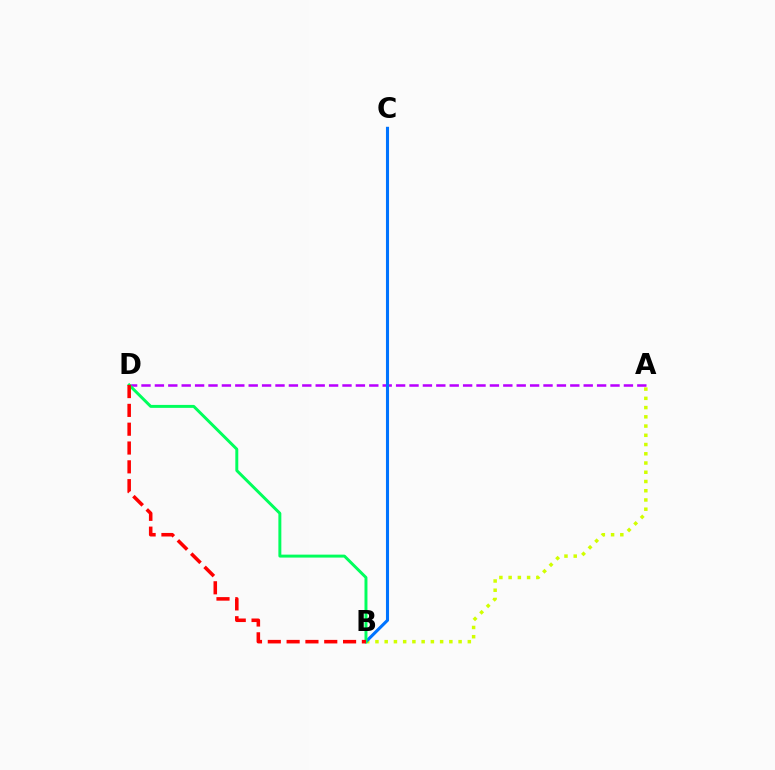{('A', 'D'): [{'color': '#b900ff', 'line_style': 'dashed', 'thickness': 1.82}], ('A', 'B'): [{'color': '#d1ff00', 'line_style': 'dotted', 'thickness': 2.51}], ('B', 'C'): [{'color': '#0074ff', 'line_style': 'solid', 'thickness': 2.22}], ('B', 'D'): [{'color': '#00ff5c', 'line_style': 'solid', 'thickness': 2.13}, {'color': '#ff0000', 'line_style': 'dashed', 'thickness': 2.56}]}